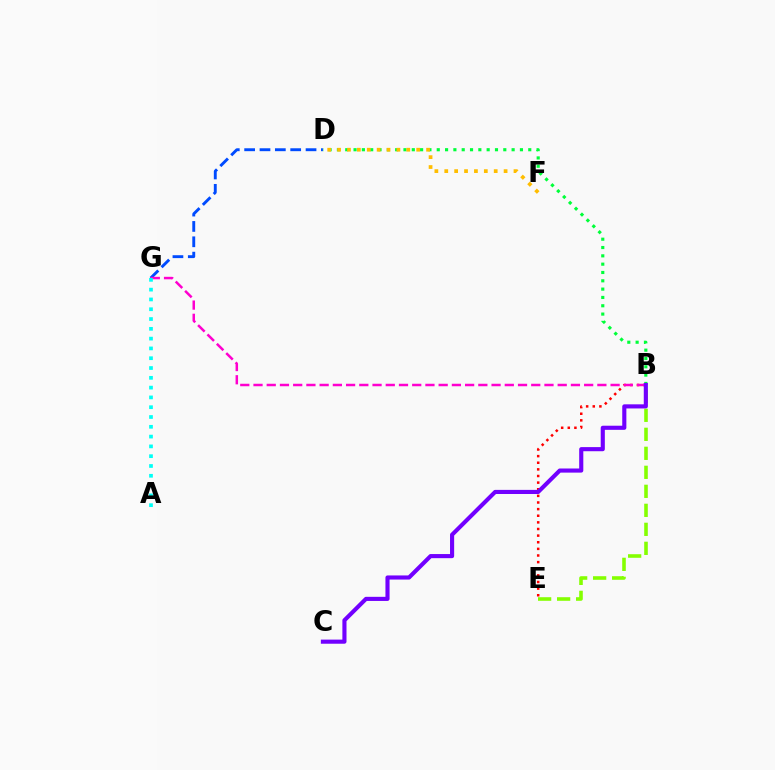{('B', 'D'): [{'color': '#00ff39', 'line_style': 'dotted', 'thickness': 2.26}], ('B', 'E'): [{'color': '#ff0000', 'line_style': 'dotted', 'thickness': 1.8}, {'color': '#84ff00', 'line_style': 'dashed', 'thickness': 2.58}], ('D', 'G'): [{'color': '#004bff', 'line_style': 'dashed', 'thickness': 2.09}], ('B', 'G'): [{'color': '#ff00cf', 'line_style': 'dashed', 'thickness': 1.8}], ('A', 'G'): [{'color': '#00fff6', 'line_style': 'dotted', 'thickness': 2.66}], ('D', 'F'): [{'color': '#ffbd00', 'line_style': 'dotted', 'thickness': 2.69}], ('B', 'C'): [{'color': '#7200ff', 'line_style': 'solid', 'thickness': 2.97}]}